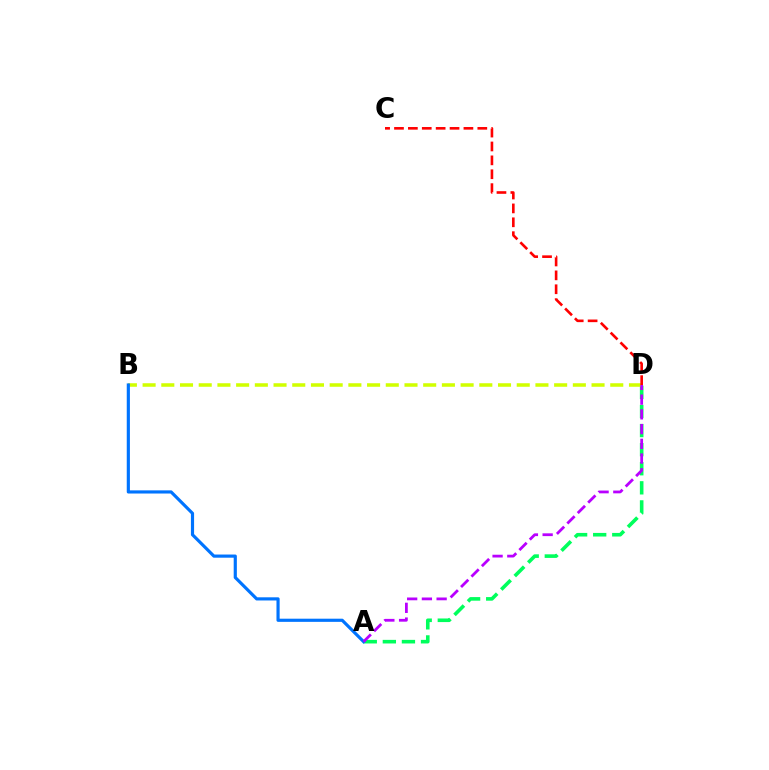{('A', 'D'): [{'color': '#00ff5c', 'line_style': 'dashed', 'thickness': 2.59}, {'color': '#b900ff', 'line_style': 'dashed', 'thickness': 2.0}], ('B', 'D'): [{'color': '#d1ff00', 'line_style': 'dashed', 'thickness': 2.54}], ('A', 'B'): [{'color': '#0074ff', 'line_style': 'solid', 'thickness': 2.28}], ('C', 'D'): [{'color': '#ff0000', 'line_style': 'dashed', 'thickness': 1.89}]}